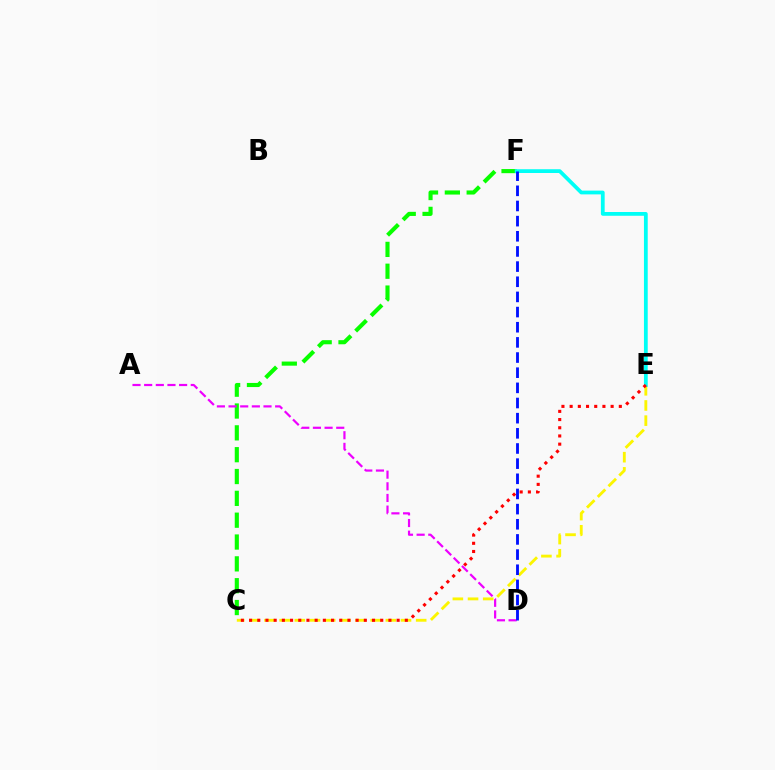{('C', 'F'): [{'color': '#08ff00', 'line_style': 'dashed', 'thickness': 2.97}], ('C', 'E'): [{'color': '#fcf500', 'line_style': 'dashed', 'thickness': 2.06}, {'color': '#ff0000', 'line_style': 'dotted', 'thickness': 2.23}], ('E', 'F'): [{'color': '#00fff6', 'line_style': 'solid', 'thickness': 2.71}], ('A', 'D'): [{'color': '#ee00ff', 'line_style': 'dashed', 'thickness': 1.58}], ('D', 'F'): [{'color': '#0010ff', 'line_style': 'dashed', 'thickness': 2.06}]}